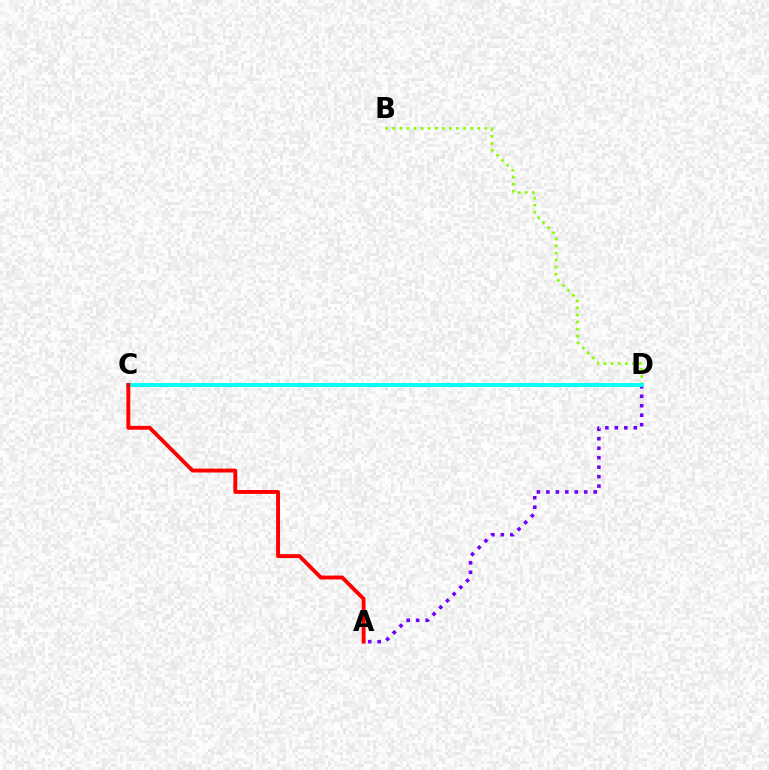{('B', 'D'): [{'color': '#84ff00', 'line_style': 'dotted', 'thickness': 1.92}], ('A', 'D'): [{'color': '#7200ff', 'line_style': 'dotted', 'thickness': 2.57}], ('C', 'D'): [{'color': '#00fff6', 'line_style': 'solid', 'thickness': 2.8}], ('A', 'C'): [{'color': '#ff0000', 'line_style': 'solid', 'thickness': 2.8}]}